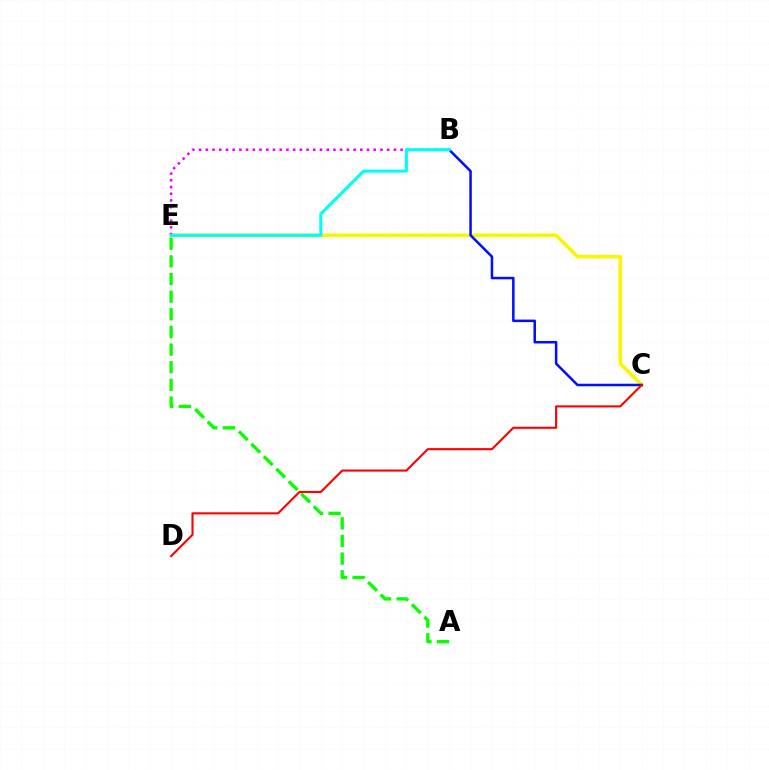{('C', 'E'): [{'color': '#fcf500', 'line_style': 'solid', 'thickness': 2.61}], ('A', 'E'): [{'color': '#08ff00', 'line_style': 'dashed', 'thickness': 2.4}], ('B', 'C'): [{'color': '#0010ff', 'line_style': 'solid', 'thickness': 1.81}], ('B', 'E'): [{'color': '#ee00ff', 'line_style': 'dotted', 'thickness': 1.82}, {'color': '#00fff6', 'line_style': 'solid', 'thickness': 2.23}], ('C', 'D'): [{'color': '#ff0000', 'line_style': 'solid', 'thickness': 1.52}]}